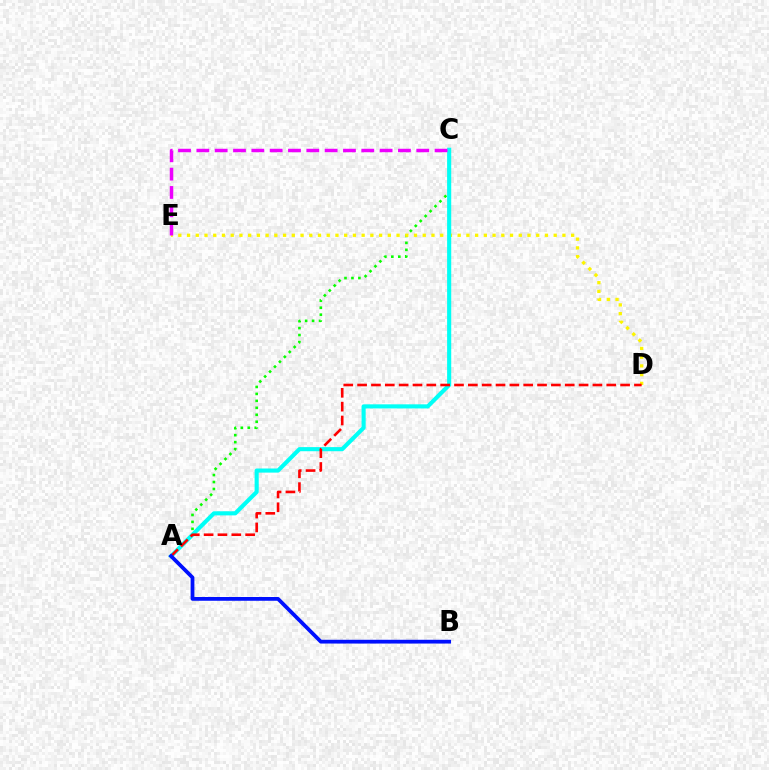{('A', 'C'): [{'color': '#08ff00', 'line_style': 'dotted', 'thickness': 1.89}, {'color': '#00fff6', 'line_style': 'solid', 'thickness': 2.96}], ('D', 'E'): [{'color': '#fcf500', 'line_style': 'dotted', 'thickness': 2.37}], ('A', 'D'): [{'color': '#ff0000', 'line_style': 'dashed', 'thickness': 1.88}], ('A', 'B'): [{'color': '#0010ff', 'line_style': 'solid', 'thickness': 2.72}], ('C', 'E'): [{'color': '#ee00ff', 'line_style': 'dashed', 'thickness': 2.49}]}